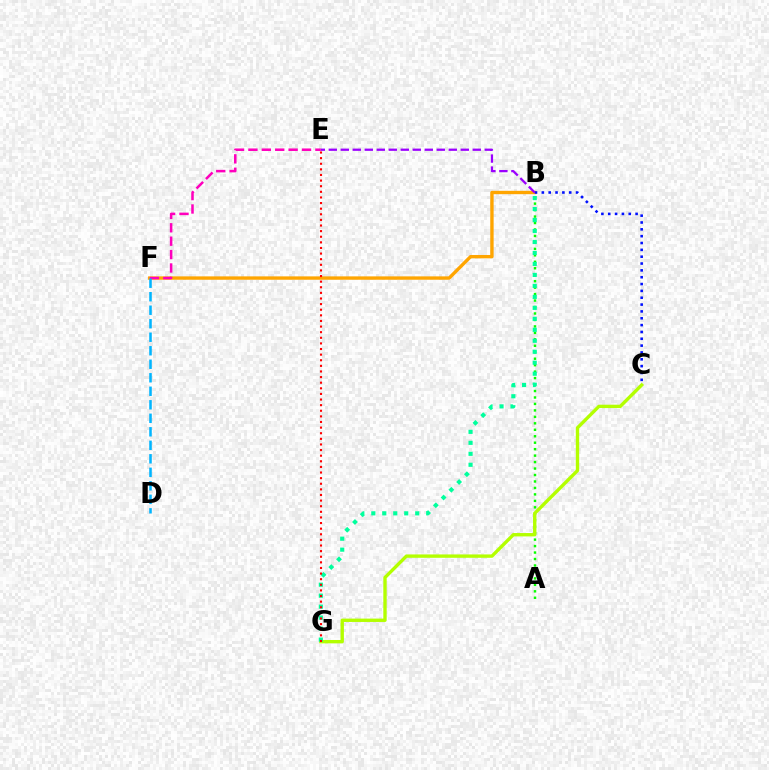{('B', 'F'): [{'color': '#ffa500', 'line_style': 'solid', 'thickness': 2.43}], ('A', 'B'): [{'color': '#08ff00', 'line_style': 'dotted', 'thickness': 1.76}], ('C', 'G'): [{'color': '#b3ff00', 'line_style': 'solid', 'thickness': 2.42}], ('E', 'F'): [{'color': '#ff00bd', 'line_style': 'dashed', 'thickness': 1.82}], ('B', 'G'): [{'color': '#00ff9d', 'line_style': 'dotted', 'thickness': 2.98}], ('D', 'F'): [{'color': '#00b5ff', 'line_style': 'dashed', 'thickness': 1.83}], ('E', 'G'): [{'color': '#ff0000', 'line_style': 'dotted', 'thickness': 1.53}], ('B', 'C'): [{'color': '#0010ff', 'line_style': 'dotted', 'thickness': 1.86}], ('B', 'E'): [{'color': '#9b00ff', 'line_style': 'dashed', 'thickness': 1.63}]}